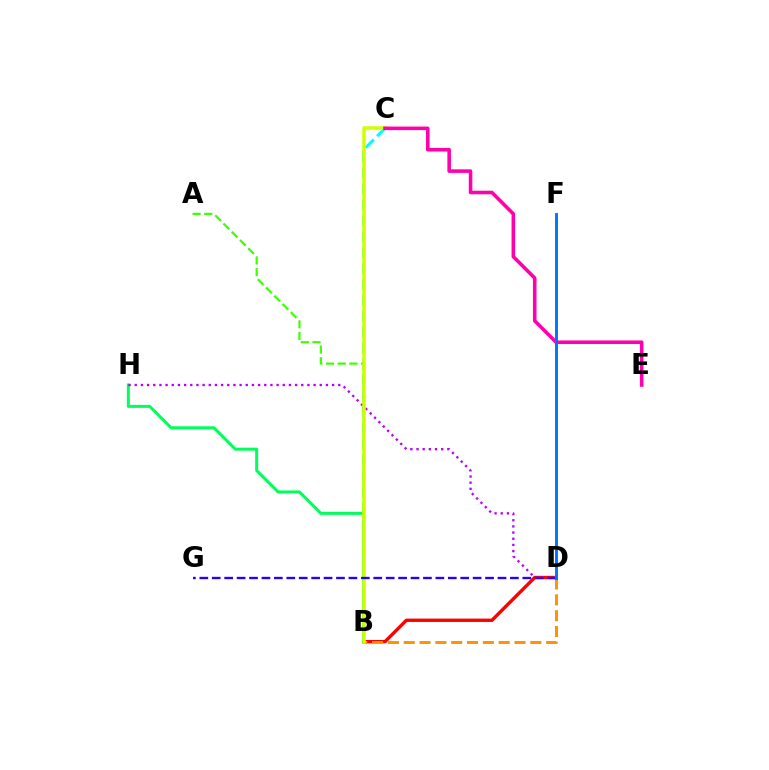{('B', 'H'): [{'color': '#00ff5c', 'line_style': 'solid', 'thickness': 2.17}], ('B', 'D'): [{'color': '#ff0000', 'line_style': 'solid', 'thickness': 2.43}, {'color': '#ff9400', 'line_style': 'dashed', 'thickness': 2.15}], ('D', 'H'): [{'color': '#b900ff', 'line_style': 'dotted', 'thickness': 1.68}], ('B', 'C'): [{'color': '#00fff6', 'line_style': 'dashed', 'thickness': 2.17}, {'color': '#d1ff00', 'line_style': 'solid', 'thickness': 2.53}], ('A', 'B'): [{'color': '#3dff00', 'line_style': 'dashed', 'thickness': 1.58}], ('C', 'E'): [{'color': '#ff00ac', 'line_style': 'solid', 'thickness': 2.57}], ('D', 'G'): [{'color': '#2500ff', 'line_style': 'dashed', 'thickness': 1.69}], ('D', 'F'): [{'color': '#0074ff', 'line_style': 'solid', 'thickness': 2.09}]}